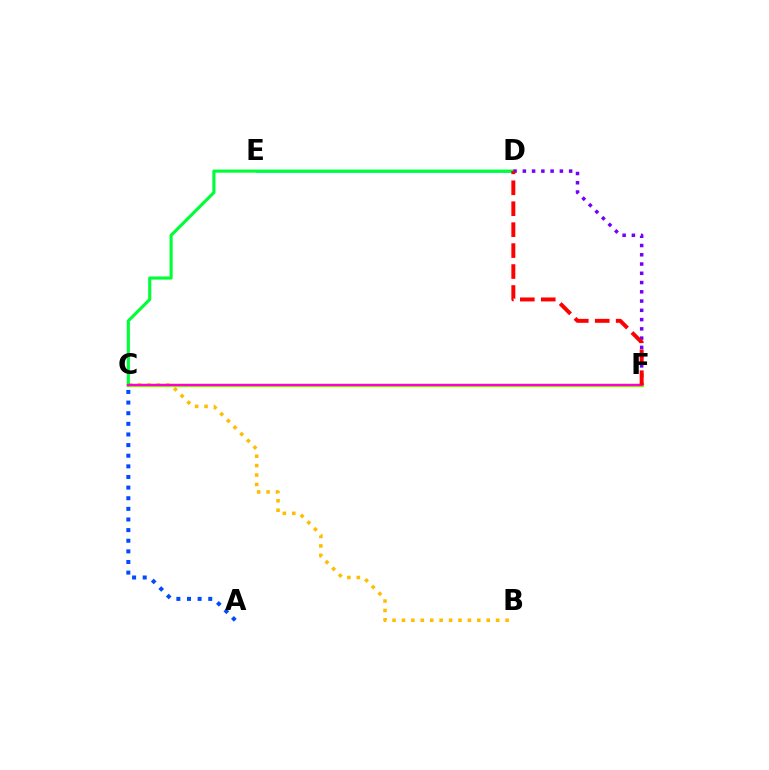{('B', 'C'): [{'color': '#ffbd00', 'line_style': 'dotted', 'thickness': 2.56}], ('D', 'E'): [{'color': '#00fff6', 'line_style': 'solid', 'thickness': 2.14}], ('C', 'F'): [{'color': '#84ff00', 'line_style': 'solid', 'thickness': 2.5}, {'color': '#ff00cf', 'line_style': 'solid', 'thickness': 1.66}], ('C', 'D'): [{'color': '#00ff39', 'line_style': 'solid', 'thickness': 2.25}], ('A', 'C'): [{'color': '#004bff', 'line_style': 'dotted', 'thickness': 2.89}], ('D', 'F'): [{'color': '#7200ff', 'line_style': 'dotted', 'thickness': 2.52}, {'color': '#ff0000', 'line_style': 'dashed', 'thickness': 2.84}]}